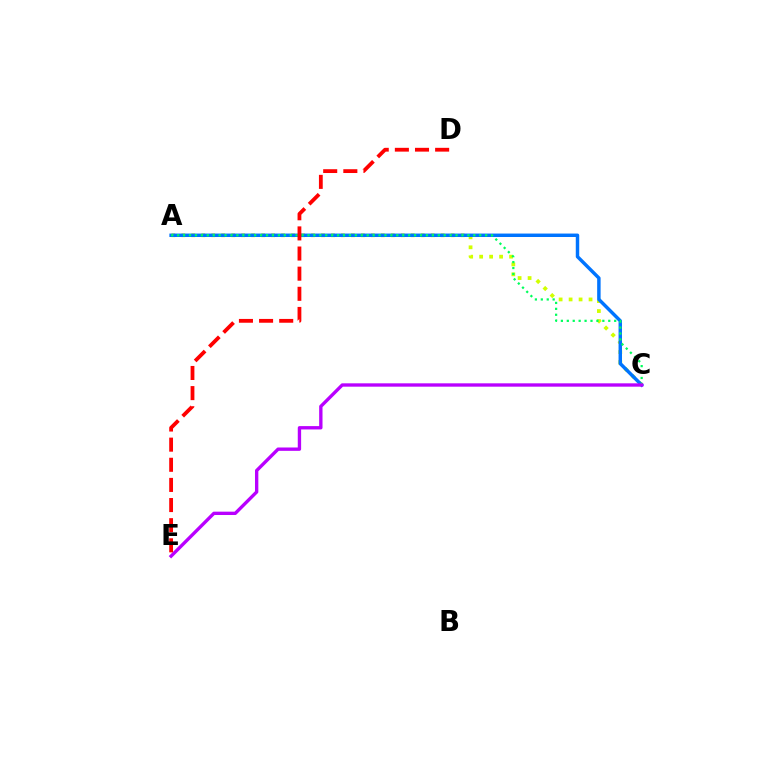{('A', 'C'): [{'color': '#d1ff00', 'line_style': 'dotted', 'thickness': 2.71}, {'color': '#0074ff', 'line_style': 'solid', 'thickness': 2.48}, {'color': '#00ff5c', 'line_style': 'dotted', 'thickness': 1.61}], ('C', 'E'): [{'color': '#b900ff', 'line_style': 'solid', 'thickness': 2.41}], ('D', 'E'): [{'color': '#ff0000', 'line_style': 'dashed', 'thickness': 2.73}]}